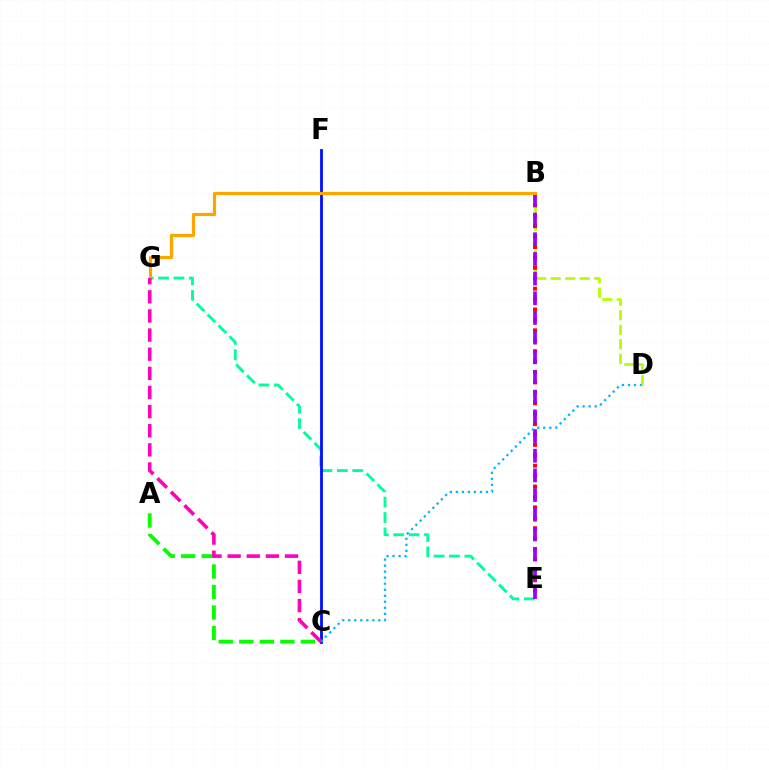{('E', 'G'): [{'color': '#00ff9d', 'line_style': 'dashed', 'thickness': 2.1}], ('B', 'D'): [{'color': '#b3ff00', 'line_style': 'dashed', 'thickness': 1.97}], ('B', 'E'): [{'color': '#ff0000', 'line_style': 'dotted', 'thickness': 2.83}, {'color': '#9b00ff', 'line_style': 'dashed', 'thickness': 2.67}], ('A', 'C'): [{'color': '#08ff00', 'line_style': 'dashed', 'thickness': 2.79}], ('C', 'F'): [{'color': '#0010ff', 'line_style': 'solid', 'thickness': 2.02}], ('C', 'D'): [{'color': '#00b5ff', 'line_style': 'dotted', 'thickness': 1.64}], ('B', 'G'): [{'color': '#ffa500', 'line_style': 'solid', 'thickness': 2.3}], ('C', 'G'): [{'color': '#ff00bd', 'line_style': 'dashed', 'thickness': 2.6}]}